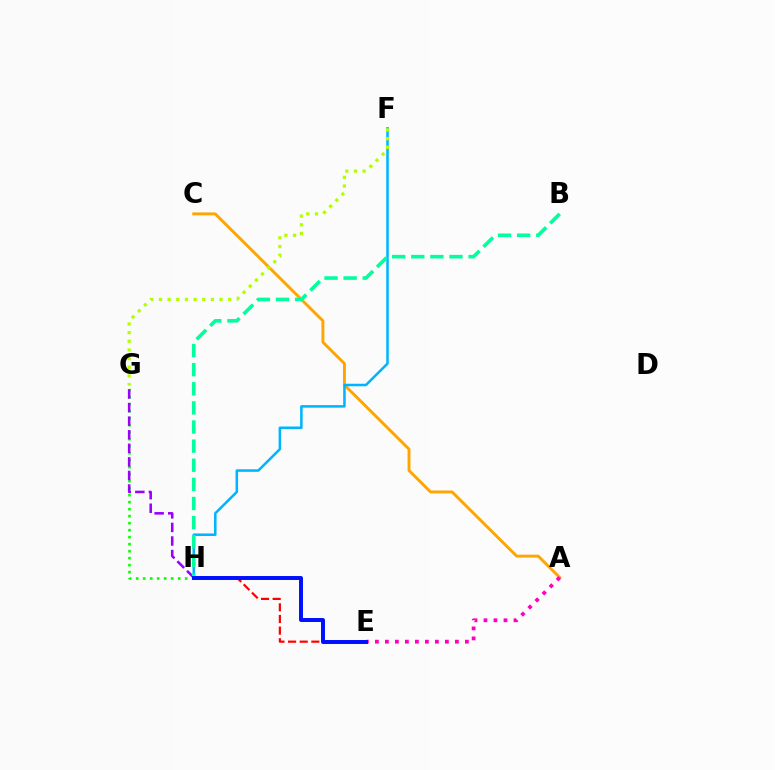{('E', 'H'): [{'color': '#ff0000', 'line_style': 'dashed', 'thickness': 1.58}, {'color': '#0010ff', 'line_style': 'solid', 'thickness': 2.84}], ('G', 'H'): [{'color': '#08ff00', 'line_style': 'dotted', 'thickness': 1.9}, {'color': '#9b00ff', 'line_style': 'dashed', 'thickness': 1.84}], ('A', 'C'): [{'color': '#ffa500', 'line_style': 'solid', 'thickness': 2.1}], ('F', 'H'): [{'color': '#00b5ff', 'line_style': 'solid', 'thickness': 1.83}], ('B', 'H'): [{'color': '#00ff9d', 'line_style': 'dashed', 'thickness': 2.6}], ('A', 'E'): [{'color': '#ff00bd', 'line_style': 'dotted', 'thickness': 2.72}], ('F', 'G'): [{'color': '#b3ff00', 'line_style': 'dotted', 'thickness': 2.35}]}